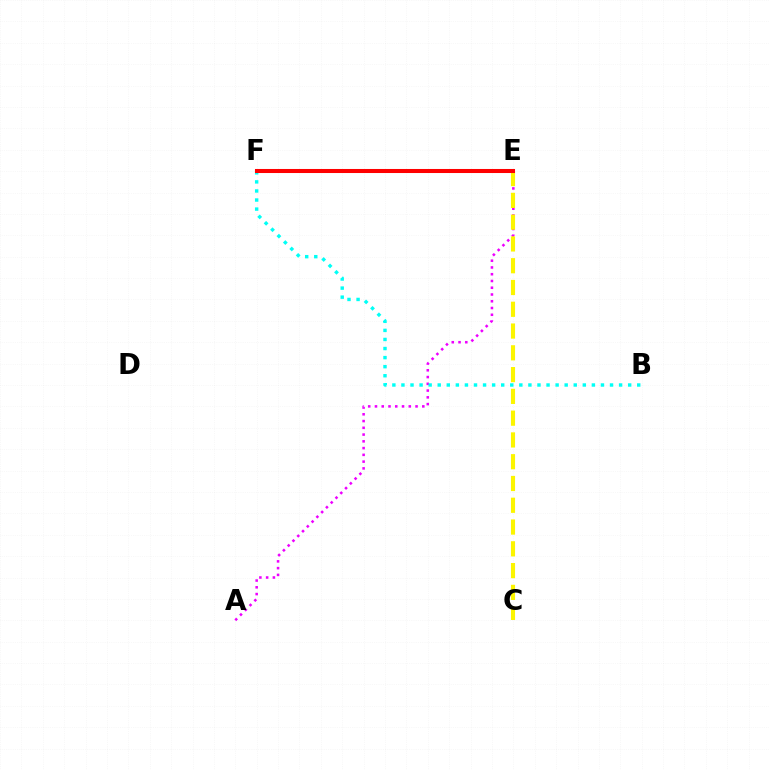{('A', 'E'): [{'color': '#ee00ff', 'line_style': 'dotted', 'thickness': 1.84}], ('E', 'F'): [{'color': '#08ff00', 'line_style': 'dotted', 'thickness': 2.62}, {'color': '#0010ff', 'line_style': 'dashed', 'thickness': 1.94}, {'color': '#ff0000', 'line_style': 'solid', 'thickness': 2.92}], ('C', 'E'): [{'color': '#fcf500', 'line_style': 'dashed', 'thickness': 2.96}], ('B', 'F'): [{'color': '#00fff6', 'line_style': 'dotted', 'thickness': 2.46}]}